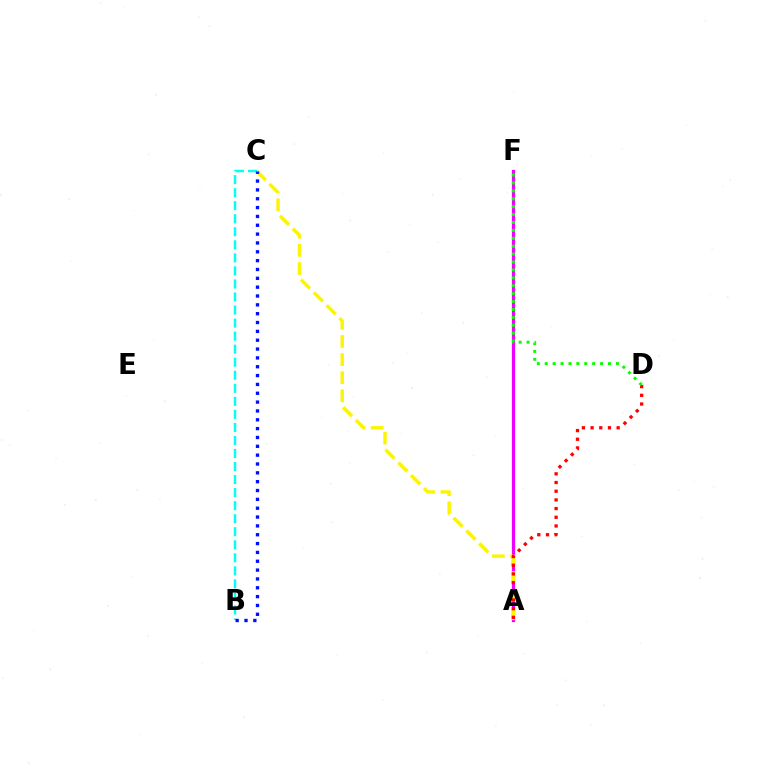{('A', 'F'): [{'color': '#ee00ff', 'line_style': 'solid', 'thickness': 2.32}], ('A', 'C'): [{'color': '#fcf500', 'line_style': 'dashed', 'thickness': 2.46}], ('A', 'D'): [{'color': '#ff0000', 'line_style': 'dotted', 'thickness': 2.36}], ('D', 'F'): [{'color': '#08ff00', 'line_style': 'dotted', 'thickness': 2.15}], ('B', 'C'): [{'color': '#00fff6', 'line_style': 'dashed', 'thickness': 1.77}, {'color': '#0010ff', 'line_style': 'dotted', 'thickness': 2.4}]}